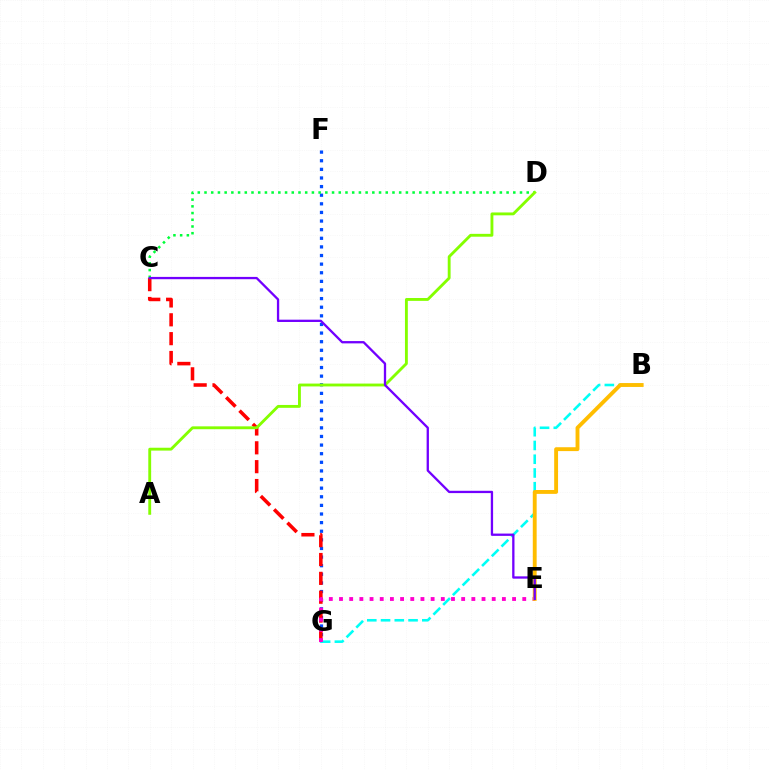{('F', 'G'): [{'color': '#004bff', 'line_style': 'dotted', 'thickness': 2.34}], ('C', 'G'): [{'color': '#ff0000', 'line_style': 'dashed', 'thickness': 2.56}], ('B', 'G'): [{'color': '#00fff6', 'line_style': 'dashed', 'thickness': 1.87}], ('E', 'G'): [{'color': '#ff00cf', 'line_style': 'dotted', 'thickness': 2.77}], ('C', 'D'): [{'color': '#00ff39', 'line_style': 'dotted', 'thickness': 1.82}], ('B', 'E'): [{'color': '#ffbd00', 'line_style': 'solid', 'thickness': 2.79}], ('A', 'D'): [{'color': '#84ff00', 'line_style': 'solid', 'thickness': 2.06}], ('C', 'E'): [{'color': '#7200ff', 'line_style': 'solid', 'thickness': 1.66}]}